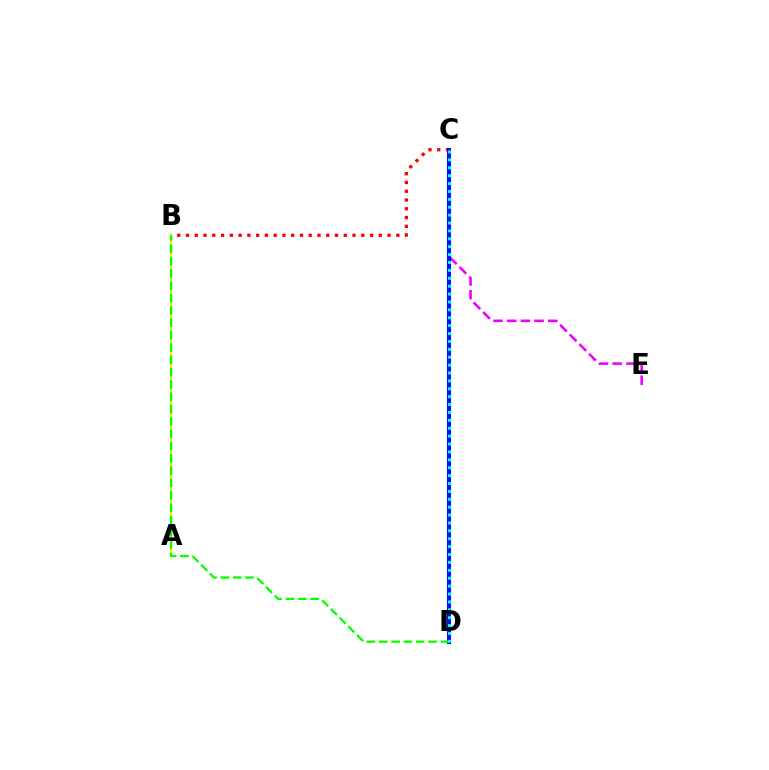{('B', 'C'): [{'color': '#ff0000', 'line_style': 'dotted', 'thickness': 2.38}], ('C', 'E'): [{'color': '#ee00ff', 'line_style': 'dashed', 'thickness': 1.86}], ('C', 'D'): [{'color': '#0010ff', 'line_style': 'solid', 'thickness': 2.92}, {'color': '#00fff6', 'line_style': 'dotted', 'thickness': 2.14}], ('A', 'B'): [{'color': '#fcf500', 'line_style': 'solid', 'thickness': 1.53}], ('B', 'D'): [{'color': '#08ff00', 'line_style': 'dashed', 'thickness': 1.68}]}